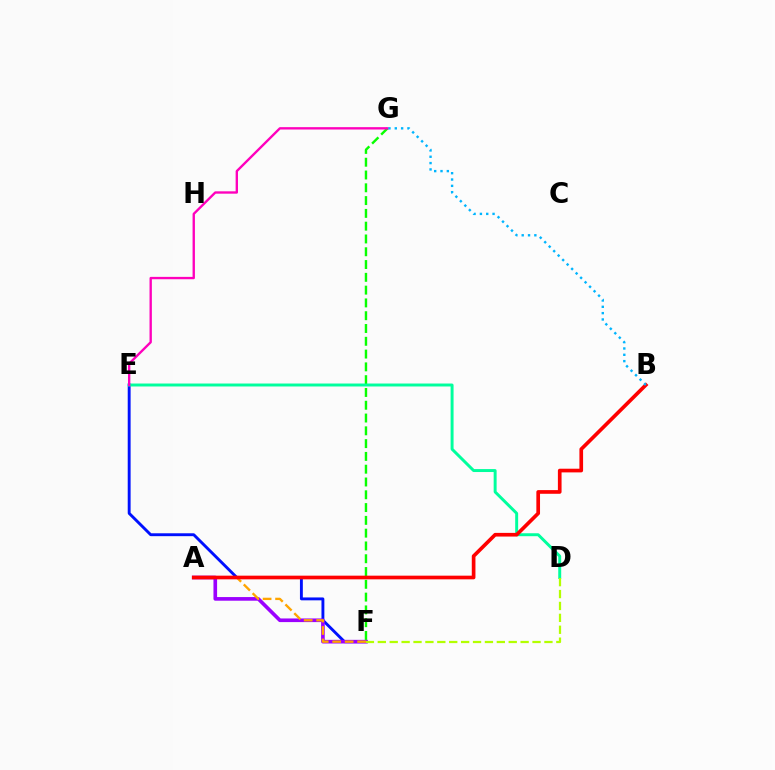{('E', 'F'): [{'color': '#0010ff', 'line_style': 'solid', 'thickness': 2.08}], ('F', 'G'): [{'color': '#08ff00', 'line_style': 'dashed', 'thickness': 1.74}], ('D', 'E'): [{'color': '#00ff9d', 'line_style': 'solid', 'thickness': 2.13}], ('A', 'F'): [{'color': '#9b00ff', 'line_style': 'solid', 'thickness': 2.62}, {'color': '#ffa500', 'line_style': 'dashed', 'thickness': 1.69}], ('D', 'F'): [{'color': '#b3ff00', 'line_style': 'dashed', 'thickness': 1.62}], ('A', 'B'): [{'color': '#ff0000', 'line_style': 'solid', 'thickness': 2.64}], ('E', 'G'): [{'color': '#ff00bd', 'line_style': 'solid', 'thickness': 1.7}], ('B', 'G'): [{'color': '#00b5ff', 'line_style': 'dotted', 'thickness': 1.72}]}